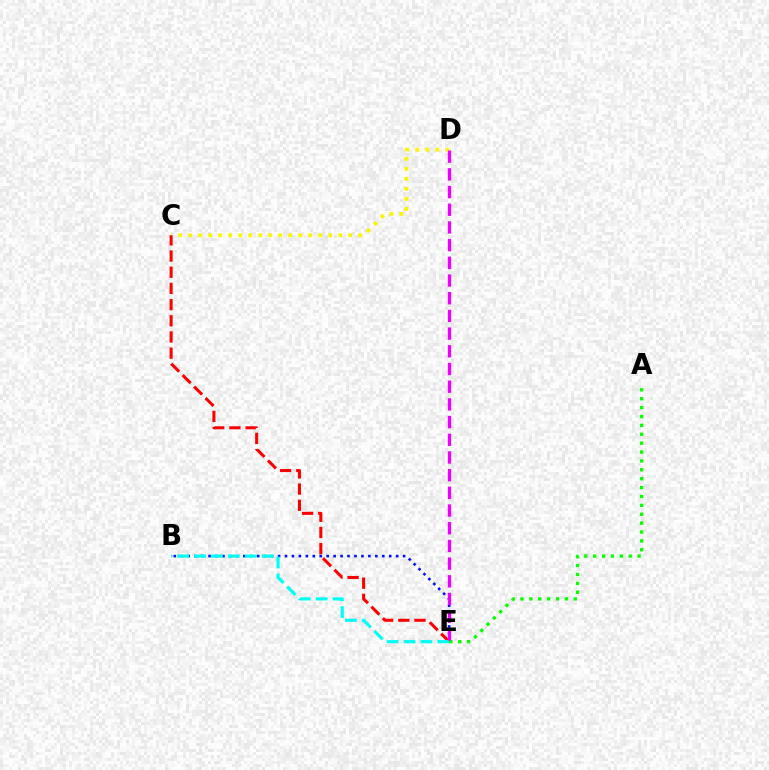{('C', 'D'): [{'color': '#fcf500', 'line_style': 'dotted', 'thickness': 2.72}], ('B', 'E'): [{'color': '#0010ff', 'line_style': 'dotted', 'thickness': 1.89}, {'color': '#00fff6', 'line_style': 'dashed', 'thickness': 2.29}], ('C', 'E'): [{'color': '#ff0000', 'line_style': 'dashed', 'thickness': 2.2}], ('A', 'E'): [{'color': '#08ff00', 'line_style': 'dotted', 'thickness': 2.41}], ('D', 'E'): [{'color': '#ee00ff', 'line_style': 'dashed', 'thickness': 2.4}]}